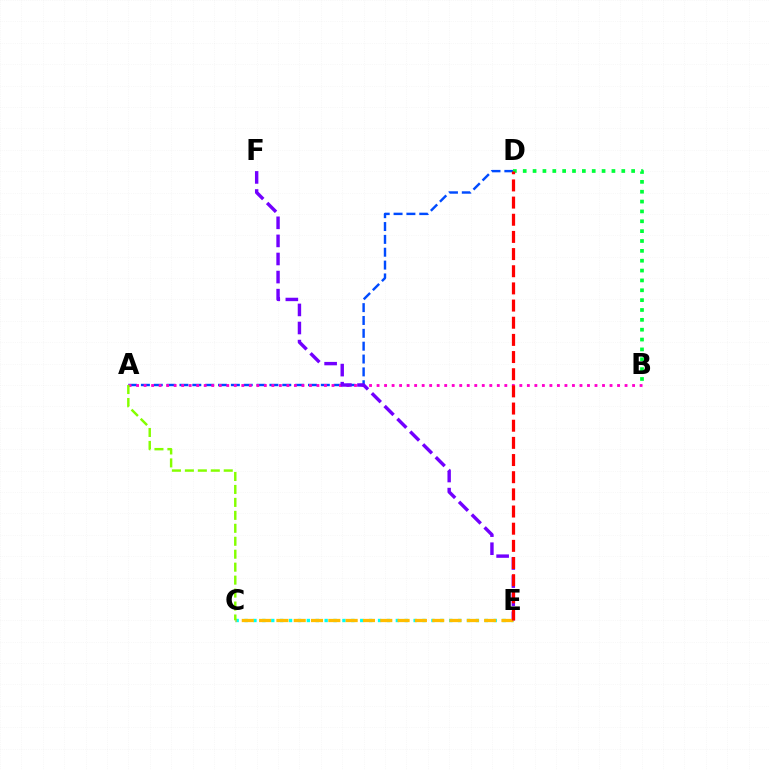{('A', 'D'): [{'color': '#004bff', 'line_style': 'dashed', 'thickness': 1.75}], ('C', 'E'): [{'color': '#00fff6', 'line_style': 'dotted', 'thickness': 2.42}, {'color': '#ffbd00', 'line_style': 'dashed', 'thickness': 2.35}], ('A', 'B'): [{'color': '#ff00cf', 'line_style': 'dotted', 'thickness': 2.04}], ('E', 'F'): [{'color': '#7200ff', 'line_style': 'dashed', 'thickness': 2.46}], ('B', 'D'): [{'color': '#00ff39', 'line_style': 'dotted', 'thickness': 2.68}], ('A', 'C'): [{'color': '#84ff00', 'line_style': 'dashed', 'thickness': 1.76}], ('D', 'E'): [{'color': '#ff0000', 'line_style': 'dashed', 'thickness': 2.33}]}